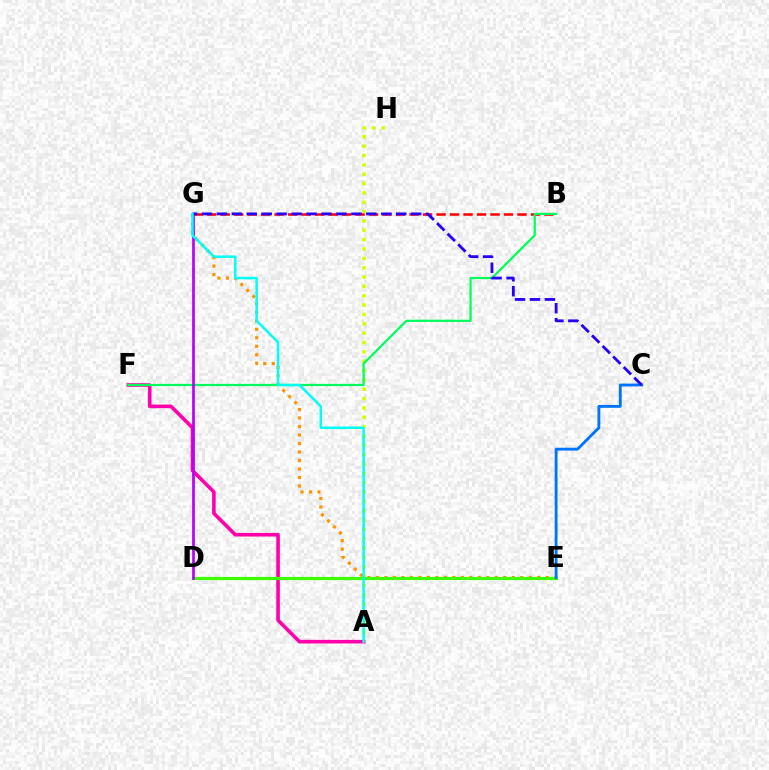{('A', 'H'): [{'color': '#d1ff00', 'line_style': 'dotted', 'thickness': 2.54}], ('A', 'F'): [{'color': '#ff00ac', 'line_style': 'solid', 'thickness': 2.59}], ('B', 'G'): [{'color': '#ff0000', 'line_style': 'dashed', 'thickness': 1.83}], ('E', 'G'): [{'color': '#ff9400', 'line_style': 'dotted', 'thickness': 2.31}], ('D', 'E'): [{'color': '#3dff00', 'line_style': 'solid', 'thickness': 2.29}], ('B', 'F'): [{'color': '#00ff5c', 'line_style': 'solid', 'thickness': 1.61}], ('C', 'E'): [{'color': '#0074ff', 'line_style': 'solid', 'thickness': 2.04}], ('D', 'G'): [{'color': '#b900ff', 'line_style': 'solid', 'thickness': 1.96}], ('C', 'G'): [{'color': '#2500ff', 'line_style': 'dashed', 'thickness': 2.03}], ('A', 'G'): [{'color': '#00fff6', 'line_style': 'solid', 'thickness': 1.8}]}